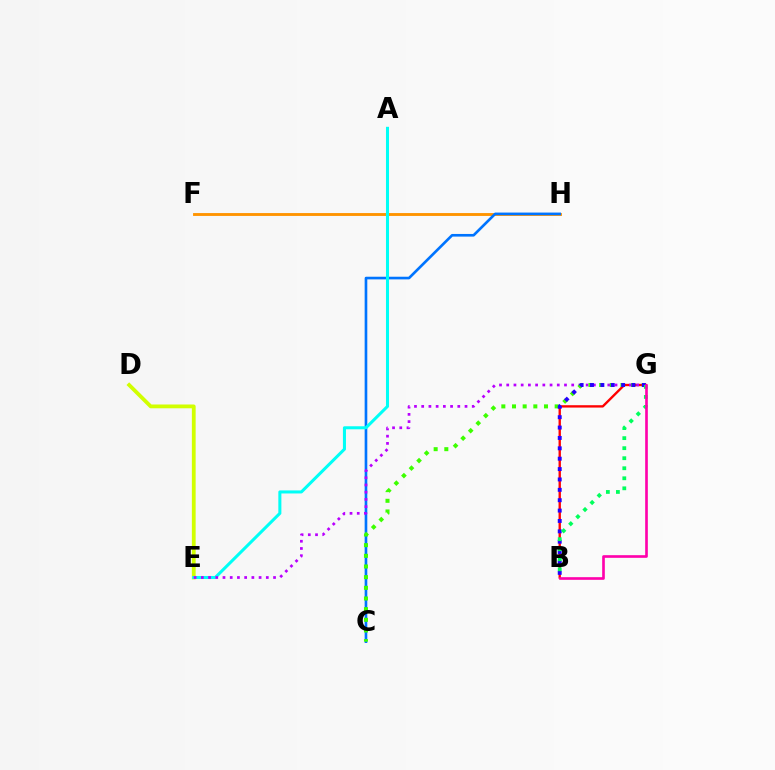{('F', 'H'): [{'color': '#ff9400', 'line_style': 'solid', 'thickness': 2.07}], ('B', 'G'): [{'color': '#ff0000', 'line_style': 'solid', 'thickness': 1.7}, {'color': '#2500ff', 'line_style': 'dotted', 'thickness': 2.82}, {'color': '#00ff5c', 'line_style': 'dotted', 'thickness': 2.73}, {'color': '#ff00ac', 'line_style': 'solid', 'thickness': 1.91}], ('C', 'H'): [{'color': '#0074ff', 'line_style': 'solid', 'thickness': 1.91}], ('D', 'E'): [{'color': '#d1ff00', 'line_style': 'solid', 'thickness': 2.73}], ('A', 'E'): [{'color': '#00fff6', 'line_style': 'solid', 'thickness': 2.19}], ('E', 'G'): [{'color': '#b900ff', 'line_style': 'dotted', 'thickness': 1.96}], ('C', 'G'): [{'color': '#3dff00', 'line_style': 'dotted', 'thickness': 2.9}]}